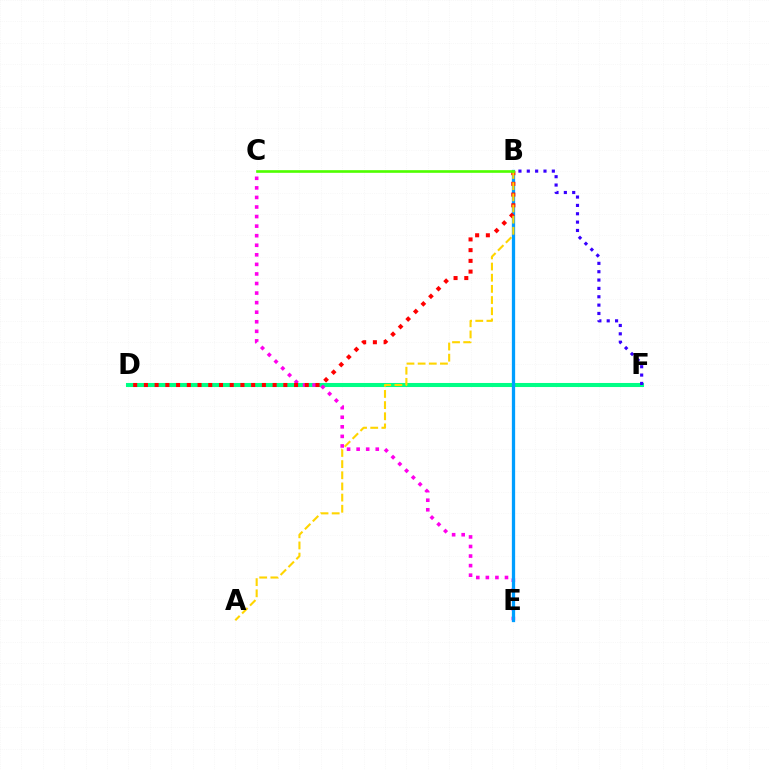{('D', 'F'): [{'color': '#00ff86', 'line_style': 'solid', 'thickness': 2.92}], ('C', 'E'): [{'color': '#ff00ed', 'line_style': 'dotted', 'thickness': 2.6}], ('B', 'E'): [{'color': '#009eff', 'line_style': 'solid', 'thickness': 2.36}], ('B', 'F'): [{'color': '#3700ff', 'line_style': 'dotted', 'thickness': 2.27}], ('B', 'D'): [{'color': '#ff0000', 'line_style': 'dotted', 'thickness': 2.91}], ('A', 'B'): [{'color': '#ffd500', 'line_style': 'dashed', 'thickness': 1.52}], ('B', 'C'): [{'color': '#4fff00', 'line_style': 'solid', 'thickness': 1.9}]}